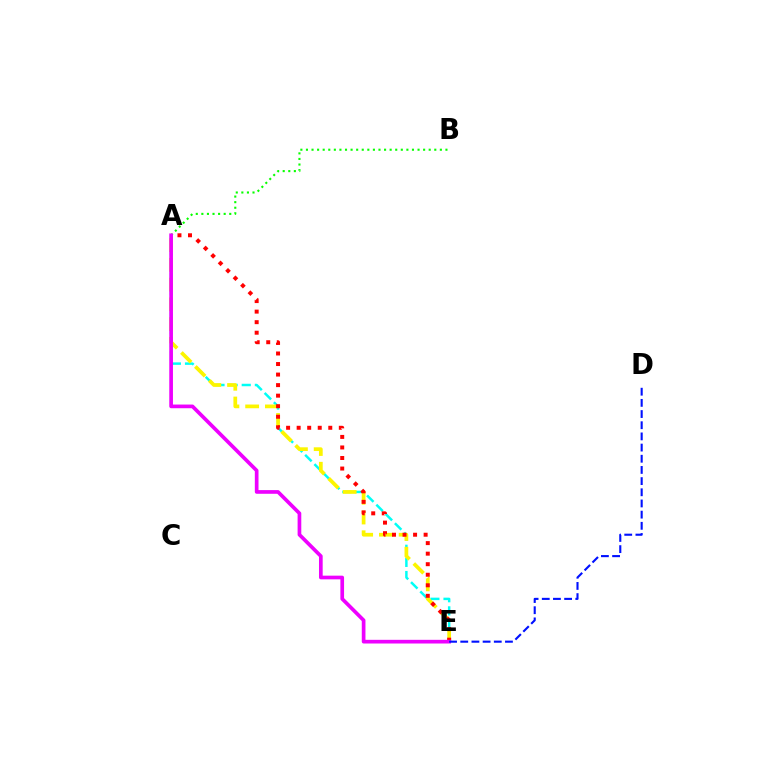{('A', 'E'): [{'color': '#00fff6', 'line_style': 'dashed', 'thickness': 1.78}, {'color': '#fcf500', 'line_style': 'dashed', 'thickness': 2.68}, {'color': '#ff0000', 'line_style': 'dotted', 'thickness': 2.86}, {'color': '#ee00ff', 'line_style': 'solid', 'thickness': 2.65}], ('A', 'B'): [{'color': '#08ff00', 'line_style': 'dotted', 'thickness': 1.52}], ('D', 'E'): [{'color': '#0010ff', 'line_style': 'dashed', 'thickness': 1.52}]}